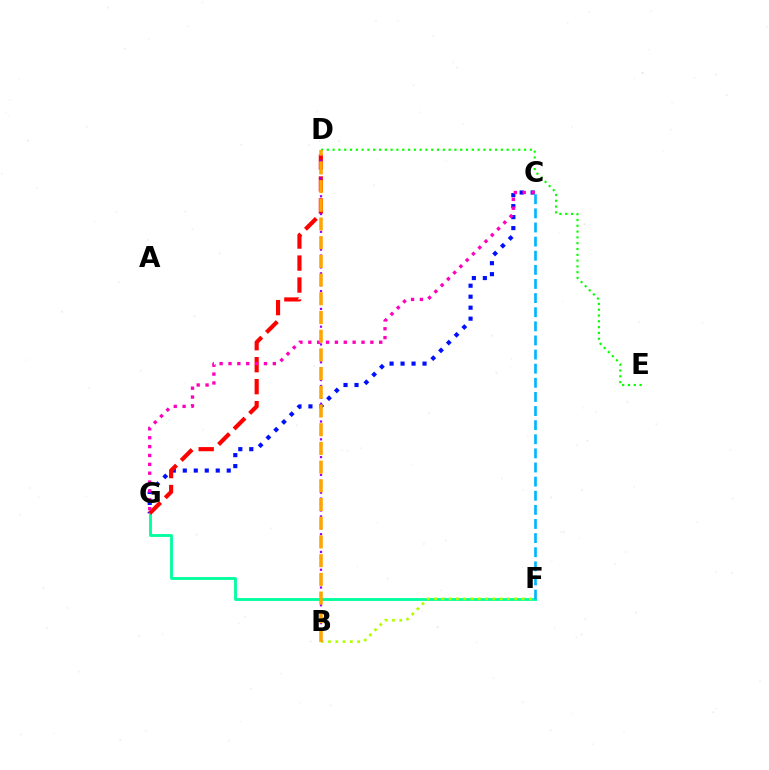{('C', 'G'): [{'color': '#0010ff', 'line_style': 'dotted', 'thickness': 2.98}, {'color': '#ff00bd', 'line_style': 'dotted', 'thickness': 2.41}], ('F', 'G'): [{'color': '#00ff9d', 'line_style': 'solid', 'thickness': 2.04}], ('B', 'F'): [{'color': '#b3ff00', 'line_style': 'dotted', 'thickness': 1.98}], ('D', 'G'): [{'color': '#ff0000', 'line_style': 'dashed', 'thickness': 2.99}], ('D', 'E'): [{'color': '#08ff00', 'line_style': 'dotted', 'thickness': 1.58}], ('C', 'F'): [{'color': '#00b5ff', 'line_style': 'dashed', 'thickness': 1.92}], ('B', 'D'): [{'color': '#9b00ff', 'line_style': 'dotted', 'thickness': 1.61}, {'color': '#ffa500', 'line_style': 'dashed', 'thickness': 2.54}]}